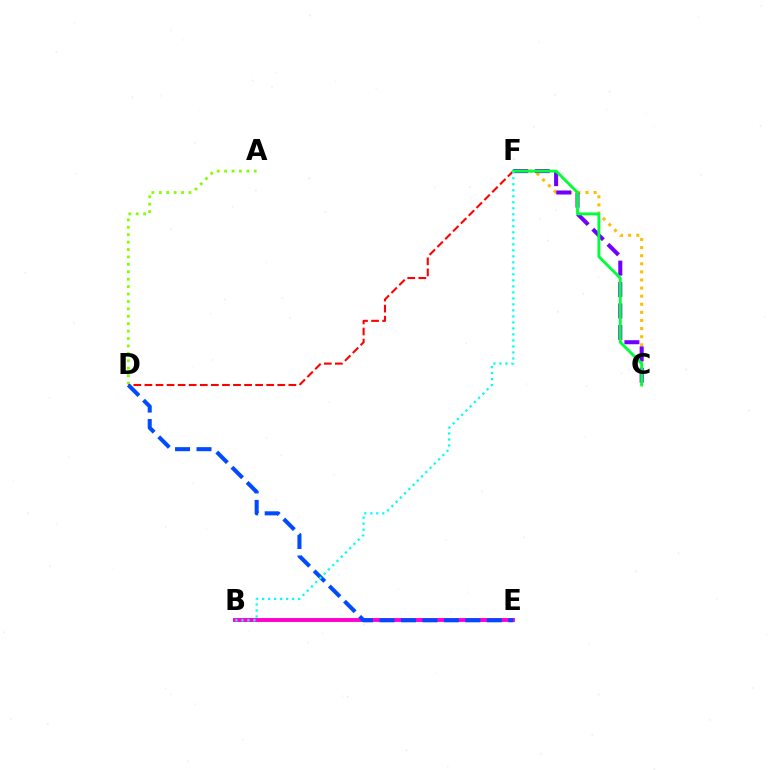{('B', 'E'): [{'color': '#ff00cf', 'line_style': 'solid', 'thickness': 2.81}], ('A', 'D'): [{'color': '#84ff00', 'line_style': 'dotted', 'thickness': 2.01}], ('D', 'F'): [{'color': '#ff0000', 'line_style': 'dashed', 'thickness': 1.5}], ('C', 'F'): [{'color': '#ffbd00', 'line_style': 'dotted', 'thickness': 2.2}, {'color': '#7200ff', 'line_style': 'dashed', 'thickness': 2.91}, {'color': '#00ff39', 'line_style': 'solid', 'thickness': 2.07}], ('D', 'E'): [{'color': '#004bff', 'line_style': 'dashed', 'thickness': 2.91}], ('B', 'F'): [{'color': '#00fff6', 'line_style': 'dotted', 'thickness': 1.63}]}